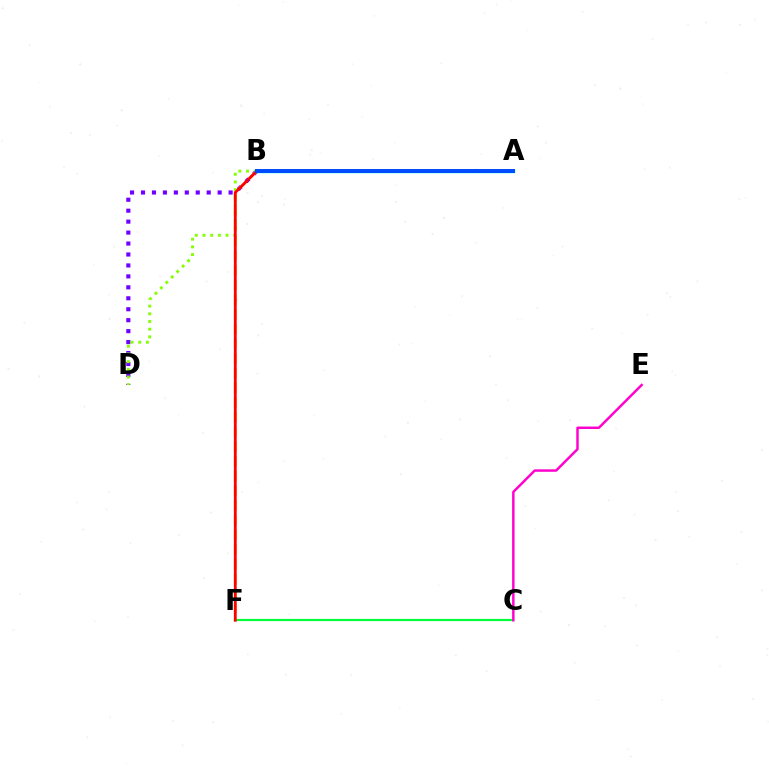{('C', 'F'): [{'color': '#00ff39', 'line_style': 'solid', 'thickness': 1.57}], ('B', 'D'): [{'color': '#7200ff', 'line_style': 'dotted', 'thickness': 2.98}, {'color': '#84ff00', 'line_style': 'dotted', 'thickness': 2.09}], ('B', 'F'): [{'color': '#ffbd00', 'line_style': 'dashed', 'thickness': 2.0}, {'color': '#ff0000', 'line_style': 'solid', 'thickness': 2.0}], ('C', 'E'): [{'color': '#ff00cf', 'line_style': 'solid', 'thickness': 1.77}], ('A', 'B'): [{'color': '#00fff6', 'line_style': 'solid', 'thickness': 2.51}, {'color': '#004bff', 'line_style': 'solid', 'thickness': 2.86}]}